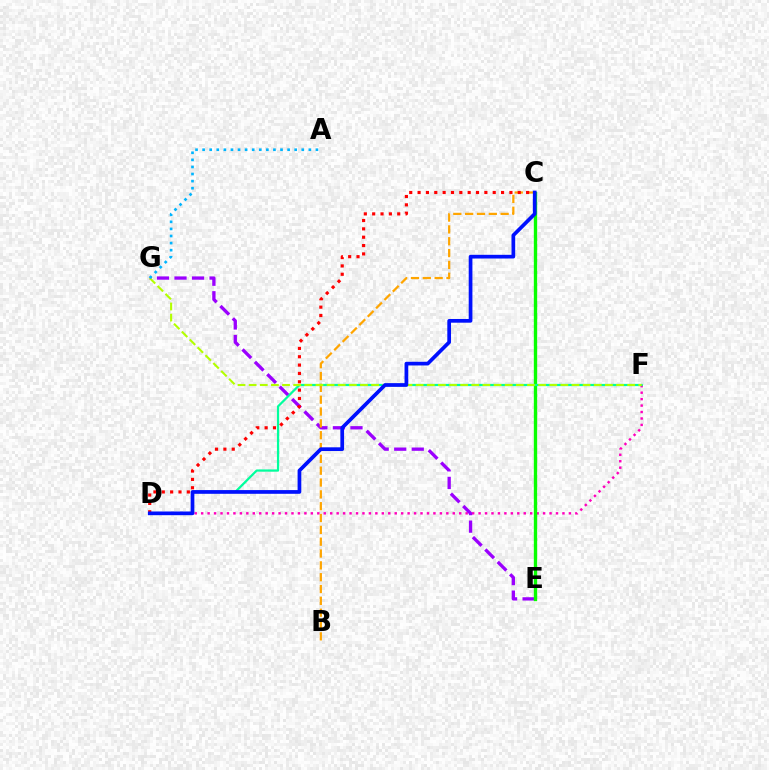{('D', 'F'): [{'color': '#ff00bd', 'line_style': 'dotted', 'thickness': 1.75}, {'color': '#00ff9d', 'line_style': 'solid', 'thickness': 1.61}], ('E', 'G'): [{'color': '#9b00ff', 'line_style': 'dashed', 'thickness': 2.38}], ('C', 'E'): [{'color': '#08ff00', 'line_style': 'solid', 'thickness': 2.41}], ('B', 'C'): [{'color': '#ffa500', 'line_style': 'dashed', 'thickness': 1.61}], ('F', 'G'): [{'color': '#b3ff00', 'line_style': 'dashed', 'thickness': 1.51}], ('A', 'G'): [{'color': '#00b5ff', 'line_style': 'dotted', 'thickness': 1.92}], ('C', 'D'): [{'color': '#ff0000', 'line_style': 'dotted', 'thickness': 2.27}, {'color': '#0010ff', 'line_style': 'solid', 'thickness': 2.67}]}